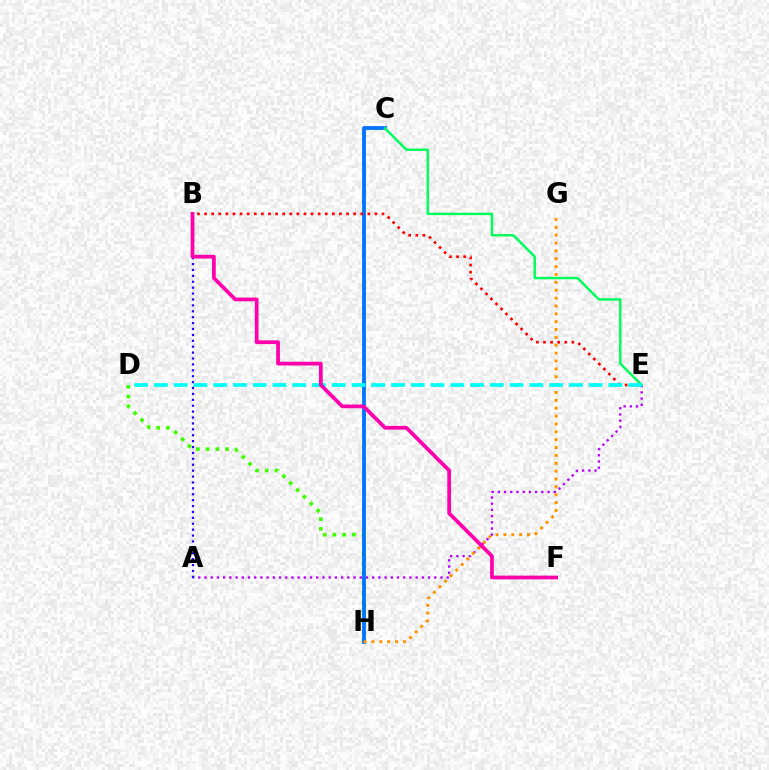{('A', 'E'): [{'color': '#b900ff', 'line_style': 'dotted', 'thickness': 1.69}], ('D', 'H'): [{'color': '#3dff00', 'line_style': 'dotted', 'thickness': 2.64}], ('C', 'H'): [{'color': '#d1ff00', 'line_style': 'dashed', 'thickness': 1.8}, {'color': '#0074ff', 'line_style': 'solid', 'thickness': 2.73}], ('G', 'H'): [{'color': '#ff9400', 'line_style': 'dotted', 'thickness': 2.14}], ('C', 'E'): [{'color': '#00ff5c', 'line_style': 'solid', 'thickness': 1.77}], ('B', 'E'): [{'color': '#ff0000', 'line_style': 'dotted', 'thickness': 1.93}], ('D', 'E'): [{'color': '#00fff6', 'line_style': 'dashed', 'thickness': 2.68}], ('A', 'B'): [{'color': '#2500ff', 'line_style': 'dotted', 'thickness': 1.6}], ('B', 'F'): [{'color': '#ff00ac', 'line_style': 'solid', 'thickness': 2.69}]}